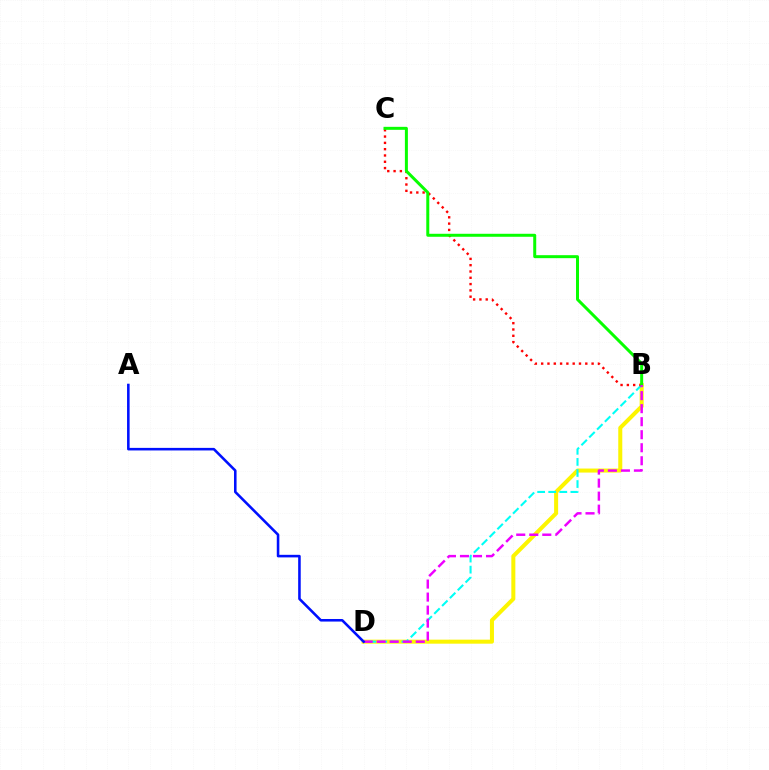{('B', 'D'): [{'color': '#fcf500', 'line_style': 'solid', 'thickness': 2.9}, {'color': '#00fff6', 'line_style': 'dashed', 'thickness': 1.5}, {'color': '#ee00ff', 'line_style': 'dashed', 'thickness': 1.77}], ('B', 'C'): [{'color': '#ff0000', 'line_style': 'dotted', 'thickness': 1.71}, {'color': '#08ff00', 'line_style': 'solid', 'thickness': 2.15}], ('A', 'D'): [{'color': '#0010ff', 'line_style': 'solid', 'thickness': 1.85}]}